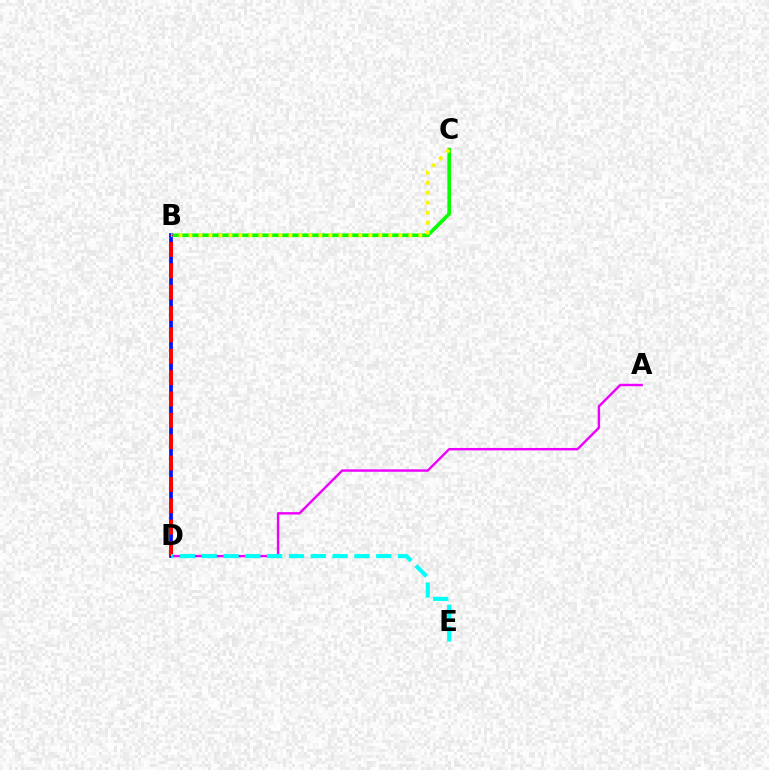{('A', 'D'): [{'color': '#ee00ff', 'line_style': 'solid', 'thickness': 1.74}], ('B', 'C'): [{'color': '#08ff00', 'line_style': 'solid', 'thickness': 2.6}, {'color': '#fcf500', 'line_style': 'dotted', 'thickness': 2.72}], ('B', 'D'): [{'color': '#0010ff', 'line_style': 'solid', 'thickness': 2.67}, {'color': '#ff0000', 'line_style': 'dashed', 'thickness': 2.9}], ('D', 'E'): [{'color': '#00fff6', 'line_style': 'dashed', 'thickness': 2.96}]}